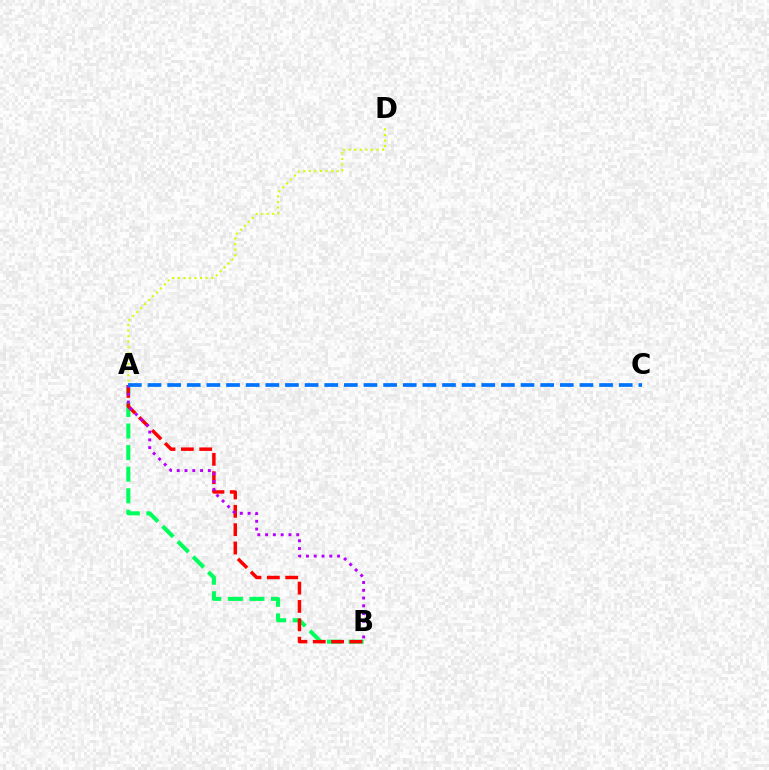{('A', 'B'): [{'color': '#00ff5c', 'line_style': 'dashed', 'thickness': 2.93}, {'color': '#ff0000', 'line_style': 'dashed', 'thickness': 2.49}, {'color': '#b900ff', 'line_style': 'dotted', 'thickness': 2.11}], ('A', 'D'): [{'color': '#d1ff00', 'line_style': 'dotted', 'thickness': 1.51}], ('A', 'C'): [{'color': '#0074ff', 'line_style': 'dashed', 'thickness': 2.67}]}